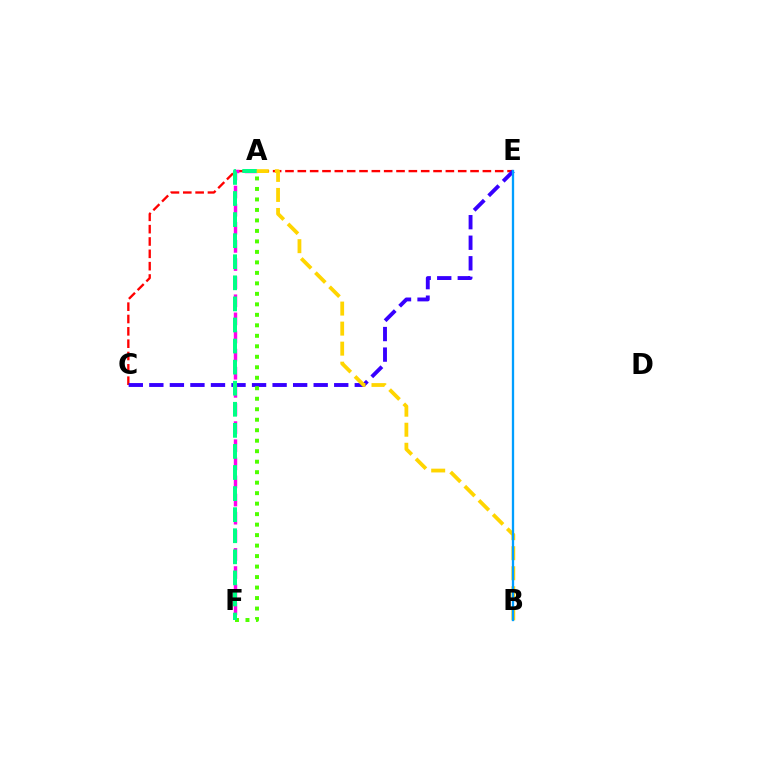{('C', 'E'): [{'color': '#ff0000', 'line_style': 'dashed', 'thickness': 1.68}, {'color': '#3700ff', 'line_style': 'dashed', 'thickness': 2.79}], ('A', 'F'): [{'color': '#ff00ed', 'line_style': 'dashed', 'thickness': 2.46}, {'color': '#4fff00', 'line_style': 'dotted', 'thickness': 2.85}, {'color': '#00ff86', 'line_style': 'dashed', 'thickness': 2.86}], ('A', 'B'): [{'color': '#ffd500', 'line_style': 'dashed', 'thickness': 2.72}], ('B', 'E'): [{'color': '#009eff', 'line_style': 'solid', 'thickness': 1.66}]}